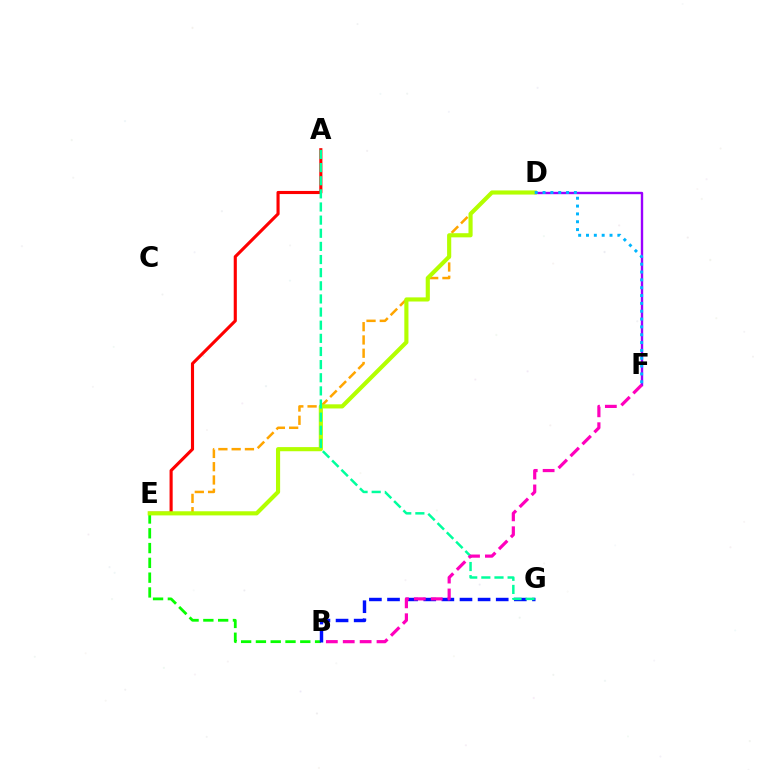{('D', 'E'): [{'color': '#ffa500', 'line_style': 'dashed', 'thickness': 1.8}, {'color': '#b3ff00', 'line_style': 'solid', 'thickness': 2.98}], ('D', 'F'): [{'color': '#9b00ff', 'line_style': 'solid', 'thickness': 1.72}, {'color': '#00b5ff', 'line_style': 'dotted', 'thickness': 2.13}], ('B', 'E'): [{'color': '#08ff00', 'line_style': 'dashed', 'thickness': 2.01}], ('B', 'G'): [{'color': '#0010ff', 'line_style': 'dashed', 'thickness': 2.46}], ('A', 'E'): [{'color': '#ff0000', 'line_style': 'solid', 'thickness': 2.24}], ('A', 'G'): [{'color': '#00ff9d', 'line_style': 'dashed', 'thickness': 1.78}], ('B', 'F'): [{'color': '#ff00bd', 'line_style': 'dashed', 'thickness': 2.29}]}